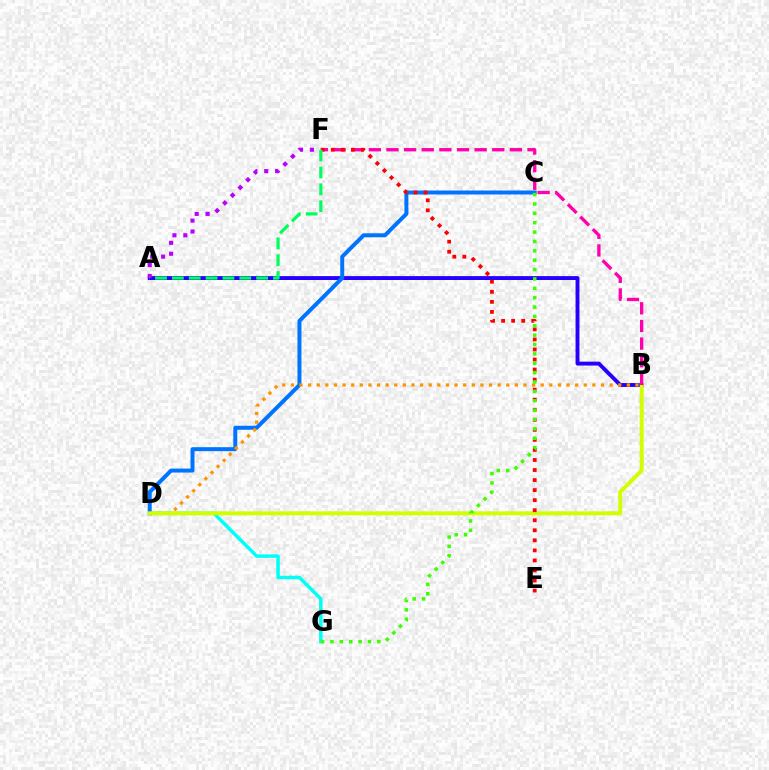{('A', 'B'): [{'color': '#2500ff', 'line_style': 'solid', 'thickness': 2.81}], ('D', 'G'): [{'color': '#00fff6', 'line_style': 'solid', 'thickness': 2.51}], ('C', 'D'): [{'color': '#0074ff', 'line_style': 'solid', 'thickness': 2.86}], ('A', 'F'): [{'color': '#b900ff', 'line_style': 'dotted', 'thickness': 2.96}, {'color': '#00ff5c', 'line_style': 'dashed', 'thickness': 2.29}], ('B', 'D'): [{'color': '#ff9400', 'line_style': 'dotted', 'thickness': 2.34}, {'color': '#d1ff00', 'line_style': 'solid', 'thickness': 2.85}], ('B', 'F'): [{'color': '#ff00ac', 'line_style': 'dashed', 'thickness': 2.39}], ('E', 'F'): [{'color': '#ff0000', 'line_style': 'dotted', 'thickness': 2.73}], ('C', 'G'): [{'color': '#3dff00', 'line_style': 'dotted', 'thickness': 2.55}]}